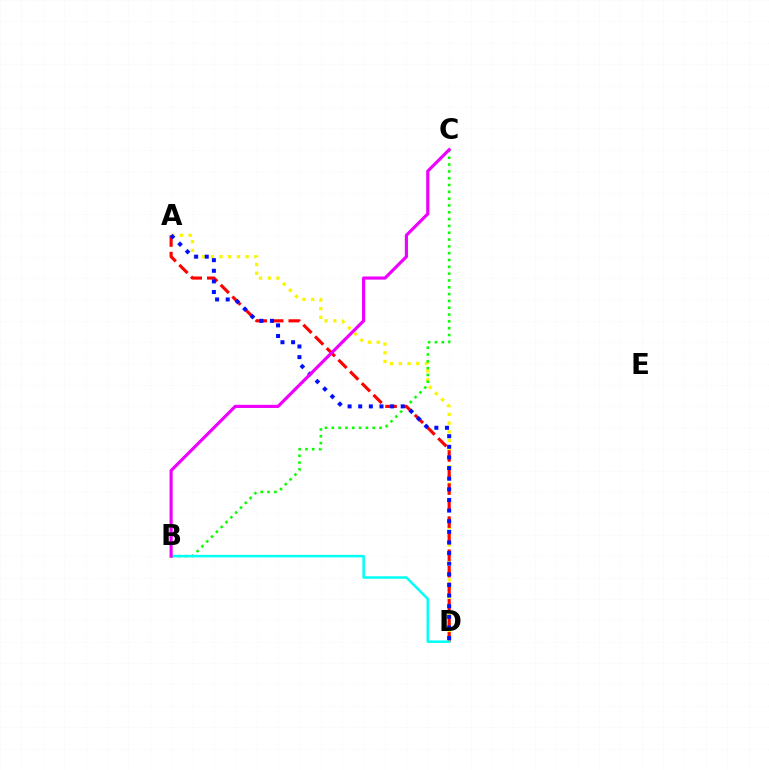{('A', 'D'): [{'color': '#fcf500', 'line_style': 'dotted', 'thickness': 2.37}, {'color': '#ff0000', 'line_style': 'dashed', 'thickness': 2.25}, {'color': '#0010ff', 'line_style': 'dotted', 'thickness': 2.89}], ('B', 'C'): [{'color': '#08ff00', 'line_style': 'dotted', 'thickness': 1.85}, {'color': '#ee00ff', 'line_style': 'solid', 'thickness': 2.27}], ('B', 'D'): [{'color': '#00fff6', 'line_style': 'solid', 'thickness': 1.8}]}